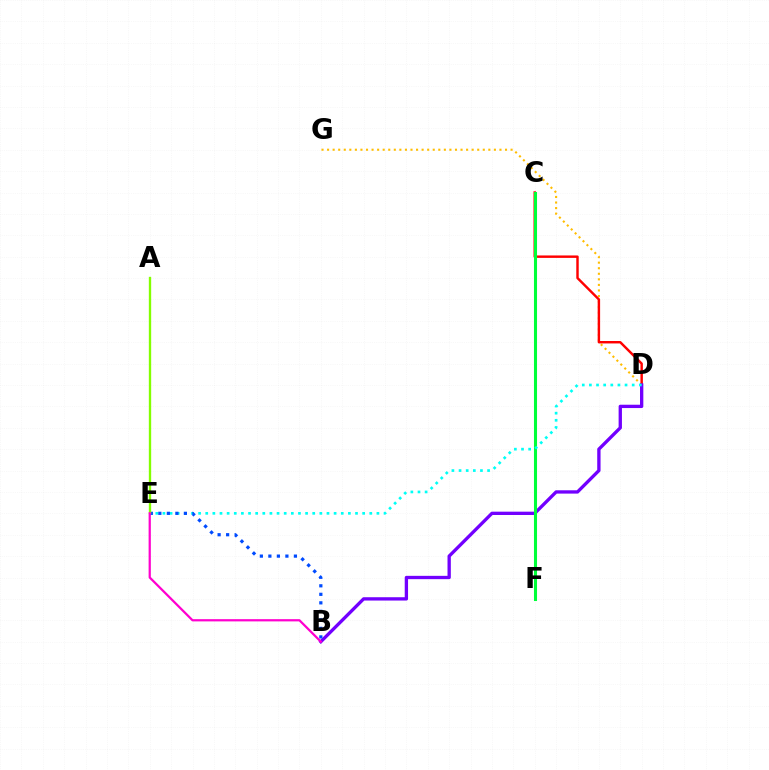{('D', 'G'): [{'color': '#ffbd00', 'line_style': 'dotted', 'thickness': 1.51}], ('C', 'D'): [{'color': '#ff0000', 'line_style': 'solid', 'thickness': 1.76}], ('B', 'D'): [{'color': '#7200ff', 'line_style': 'solid', 'thickness': 2.39}], ('C', 'F'): [{'color': '#00ff39', 'line_style': 'solid', 'thickness': 2.21}], ('D', 'E'): [{'color': '#00fff6', 'line_style': 'dotted', 'thickness': 1.94}], ('B', 'E'): [{'color': '#004bff', 'line_style': 'dotted', 'thickness': 2.31}, {'color': '#ff00cf', 'line_style': 'solid', 'thickness': 1.61}], ('A', 'E'): [{'color': '#84ff00', 'line_style': 'solid', 'thickness': 1.69}]}